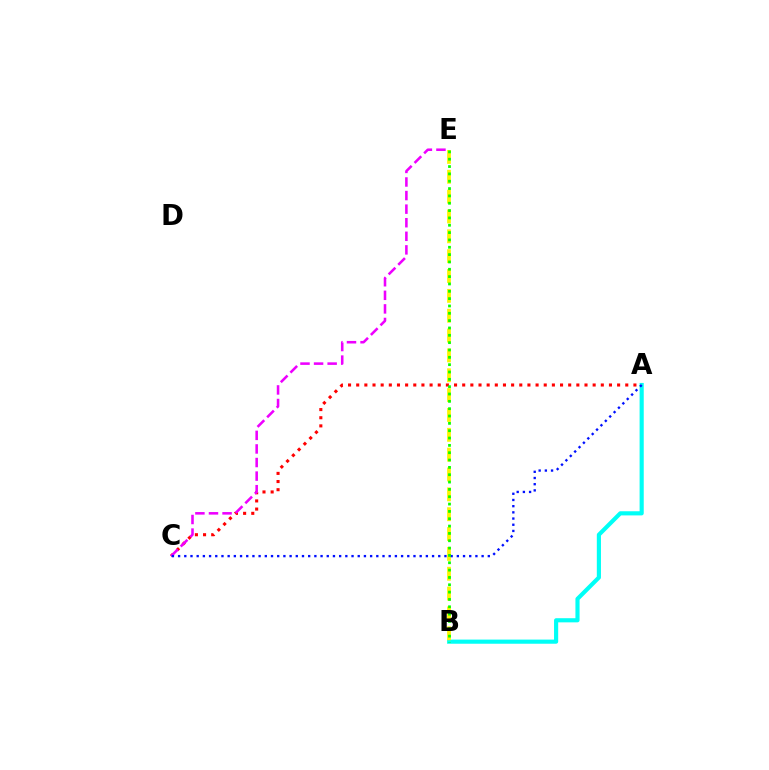{('A', 'B'): [{'color': '#00fff6', 'line_style': 'solid', 'thickness': 2.98}], ('A', 'C'): [{'color': '#ff0000', 'line_style': 'dotted', 'thickness': 2.22}, {'color': '#0010ff', 'line_style': 'dotted', 'thickness': 1.68}], ('B', 'E'): [{'color': '#fcf500', 'line_style': 'dashed', 'thickness': 2.7}, {'color': '#08ff00', 'line_style': 'dotted', 'thickness': 1.99}], ('C', 'E'): [{'color': '#ee00ff', 'line_style': 'dashed', 'thickness': 1.84}]}